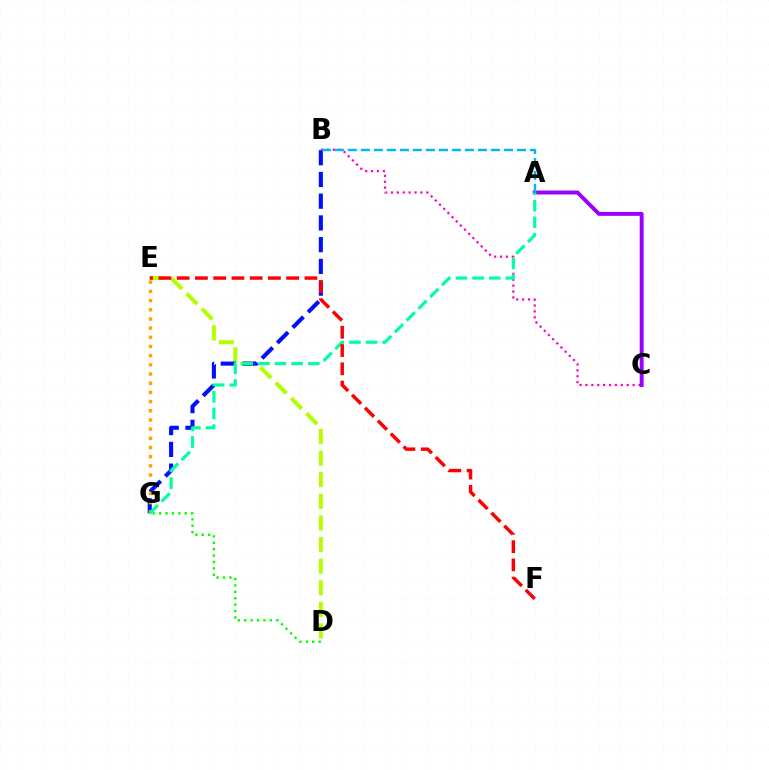{('D', 'E'): [{'color': '#b3ff00', 'line_style': 'dashed', 'thickness': 2.94}], ('B', 'C'): [{'color': '#ff00bd', 'line_style': 'dotted', 'thickness': 1.6}], ('A', 'C'): [{'color': '#9b00ff', 'line_style': 'solid', 'thickness': 2.83}], ('B', 'G'): [{'color': '#0010ff', 'line_style': 'dashed', 'thickness': 2.95}], ('E', 'G'): [{'color': '#ffa500', 'line_style': 'dotted', 'thickness': 2.49}], ('D', 'G'): [{'color': '#08ff00', 'line_style': 'dotted', 'thickness': 1.74}], ('A', 'G'): [{'color': '#00ff9d', 'line_style': 'dashed', 'thickness': 2.26}], ('E', 'F'): [{'color': '#ff0000', 'line_style': 'dashed', 'thickness': 2.48}], ('A', 'B'): [{'color': '#00b5ff', 'line_style': 'dashed', 'thickness': 1.77}]}